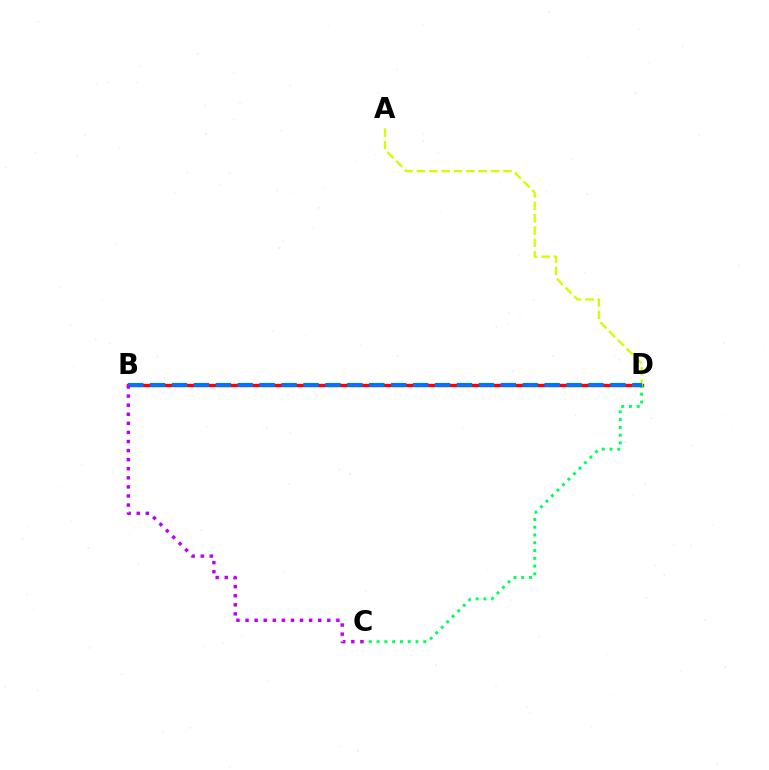{('B', 'D'): [{'color': '#ff0000', 'line_style': 'solid', 'thickness': 2.43}, {'color': '#0074ff', 'line_style': 'dashed', 'thickness': 2.98}], ('A', 'D'): [{'color': '#d1ff00', 'line_style': 'dashed', 'thickness': 1.68}], ('C', 'D'): [{'color': '#00ff5c', 'line_style': 'dotted', 'thickness': 2.11}], ('B', 'C'): [{'color': '#b900ff', 'line_style': 'dotted', 'thickness': 2.47}]}